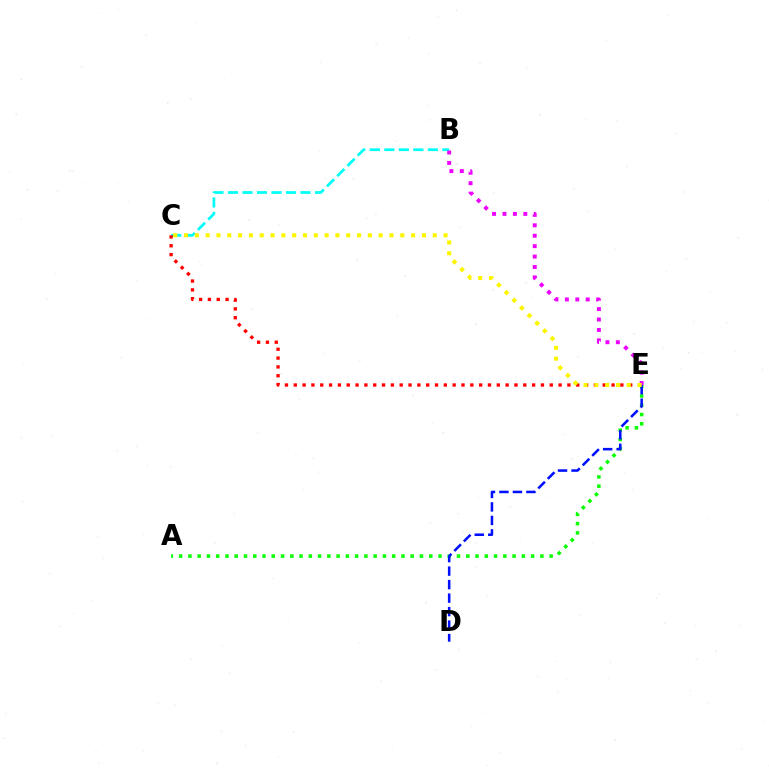{('A', 'E'): [{'color': '#08ff00', 'line_style': 'dotted', 'thickness': 2.52}], ('B', 'C'): [{'color': '#00fff6', 'line_style': 'dashed', 'thickness': 1.97}], ('D', 'E'): [{'color': '#0010ff', 'line_style': 'dashed', 'thickness': 1.83}], ('C', 'E'): [{'color': '#ff0000', 'line_style': 'dotted', 'thickness': 2.4}, {'color': '#fcf500', 'line_style': 'dotted', 'thickness': 2.94}], ('B', 'E'): [{'color': '#ee00ff', 'line_style': 'dotted', 'thickness': 2.83}]}